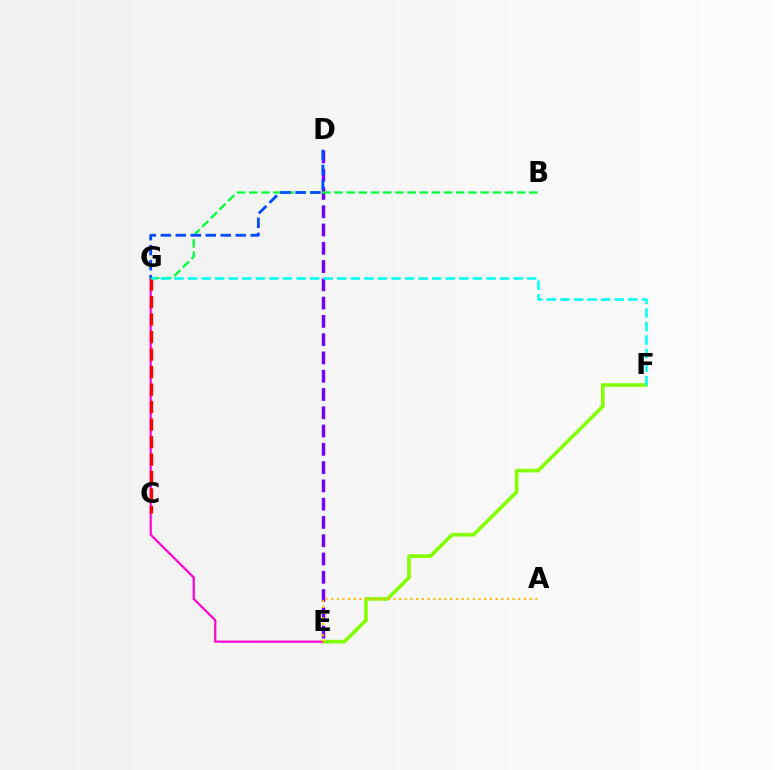{('E', 'F'): [{'color': '#84ff00', 'line_style': 'solid', 'thickness': 2.61}], ('E', 'G'): [{'color': '#ff00cf', 'line_style': 'solid', 'thickness': 1.59}], ('C', 'G'): [{'color': '#ff0000', 'line_style': 'dashed', 'thickness': 2.38}], ('D', 'E'): [{'color': '#7200ff', 'line_style': 'dashed', 'thickness': 2.48}], ('A', 'E'): [{'color': '#ffbd00', 'line_style': 'dotted', 'thickness': 1.54}], ('B', 'G'): [{'color': '#00ff39', 'line_style': 'dashed', 'thickness': 1.65}], ('D', 'G'): [{'color': '#004bff', 'line_style': 'dashed', 'thickness': 2.04}], ('F', 'G'): [{'color': '#00fff6', 'line_style': 'dashed', 'thickness': 1.84}]}